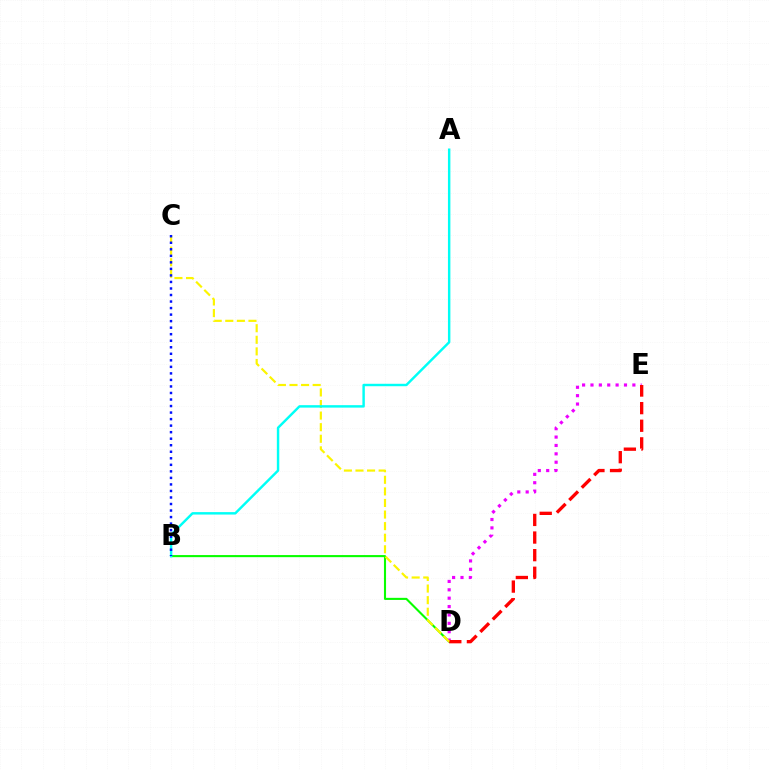{('B', 'D'): [{'color': '#08ff00', 'line_style': 'solid', 'thickness': 1.51}], ('D', 'E'): [{'color': '#ee00ff', 'line_style': 'dotted', 'thickness': 2.28}, {'color': '#ff0000', 'line_style': 'dashed', 'thickness': 2.39}], ('C', 'D'): [{'color': '#fcf500', 'line_style': 'dashed', 'thickness': 1.57}], ('A', 'B'): [{'color': '#00fff6', 'line_style': 'solid', 'thickness': 1.76}], ('B', 'C'): [{'color': '#0010ff', 'line_style': 'dotted', 'thickness': 1.77}]}